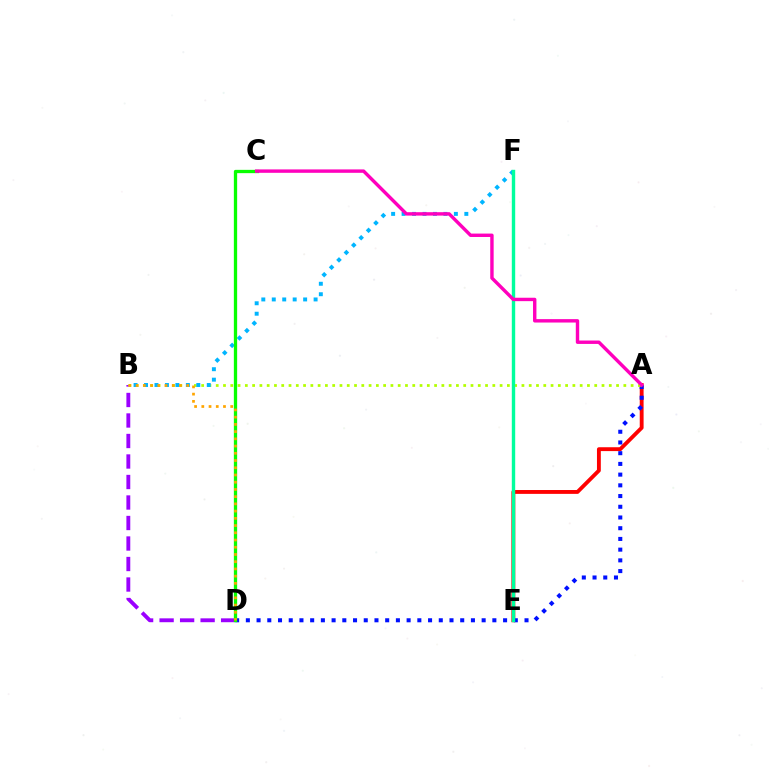{('A', 'E'): [{'color': '#ff0000', 'line_style': 'solid', 'thickness': 2.77}], ('B', 'D'): [{'color': '#9b00ff', 'line_style': 'dashed', 'thickness': 2.79}, {'color': '#ffa500', 'line_style': 'dotted', 'thickness': 1.96}], ('A', 'D'): [{'color': '#0010ff', 'line_style': 'dotted', 'thickness': 2.91}], ('A', 'B'): [{'color': '#b3ff00', 'line_style': 'dotted', 'thickness': 1.98}], ('B', 'F'): [{'color': '#00b5ff', 'line_style': 'dotted', 'thickness': 2.84}], ('C', 'D'): [{'color': '#08ff00', 'line_style': 'solid', 'thickness': 2.37}], ('E', 'F'): [{'color': '#00ff9d', 'line_style': 'solid', 'thickness': 2.44}], ('A', 'C'): [{'color': '#ff00bd', 'line_style': 'solid', 'thickness': 2.45}]}